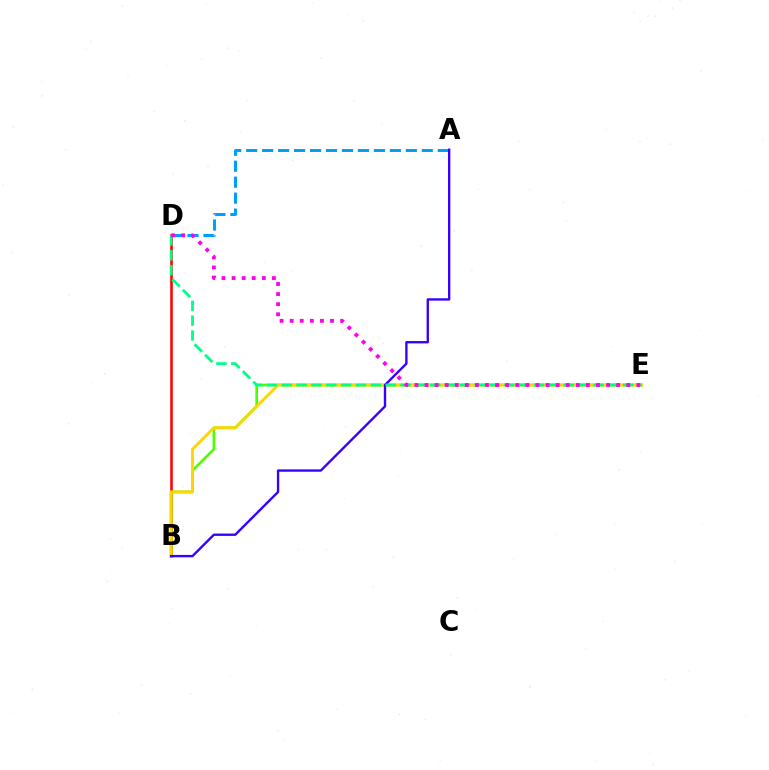{('B', 'D'): [{'color': '#ff0000', 'line_style': 'solid', 'thickness': 1.85}], ('A', 'D'): [{'color': '#009eff', 'line_style': 'dashed', 'thickness': 2.17}], ('B', 'E'): [{'color': '#4fff00', 'line_style': 'solid', 'thickness': 1.93}, {'color': '#ffd500', 'line_style': 'solid', 'thickness': 2.08}], ('A', 'B'): [{'color': '#3700ff', 'line_style': 'solid', 'thickness': 1.7}], ('D', 'E'): [{'color': '#00ff86', 'line_style': 'dashed', 'thickness': 2.02}, {'color': '#ff00ed', 'line_style': 'dotted', 'thickness': 2.74}]}